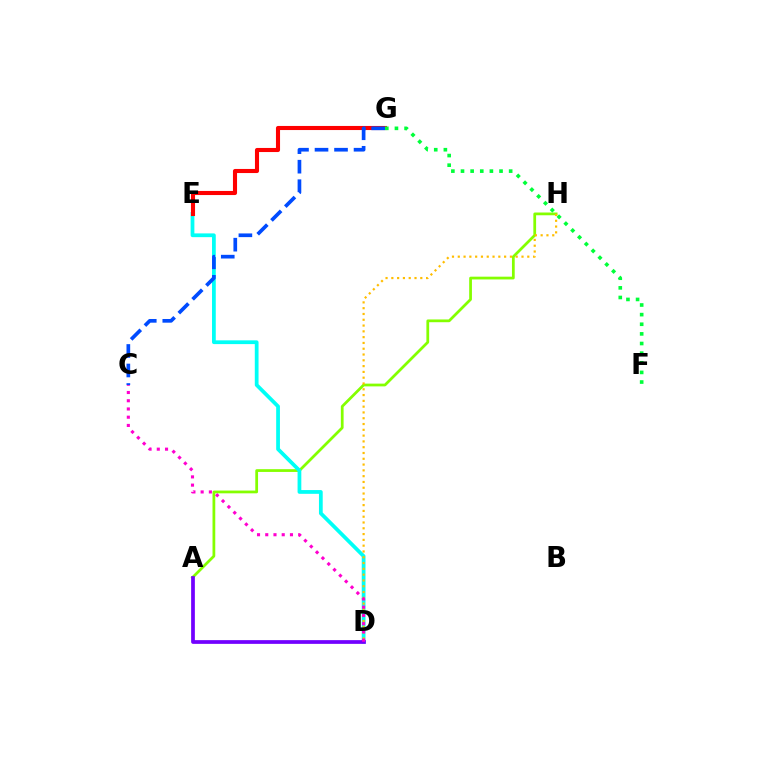{('A', 'H'): [{'color': '#84ff00', 'line_style': 'solid', 'thickness': 1.98}], ('D', 'E'): [{'color': '#00fff6', 'line_style': 'solid', 'thickness': 2.7}], ('E', 'G'): [{'color': '#ff0000', 'line_style': 'solid', 'thickness': 2.95}], ('C', 'G'): [{'color': '#004bff', 'line_style': 'dashed', 'thickness': 2.65}], ('D', 'H'): [{'color': '#ffbd00', 'line_style': 'dotted', 'thickness': 1.57}], ('F', 'G'): [{'color': '#00ff39', 'line_style': 'dotted', 'thickness': 2.62}], ('A', 'D'): [{'color': '#7200ff', 'line_style': 'solid', 'thickness': 2.68}], ('C', 'D'): [{'color': '#ff00cf', 'line_style': 'dotted', 'thickness': 2.24}]}